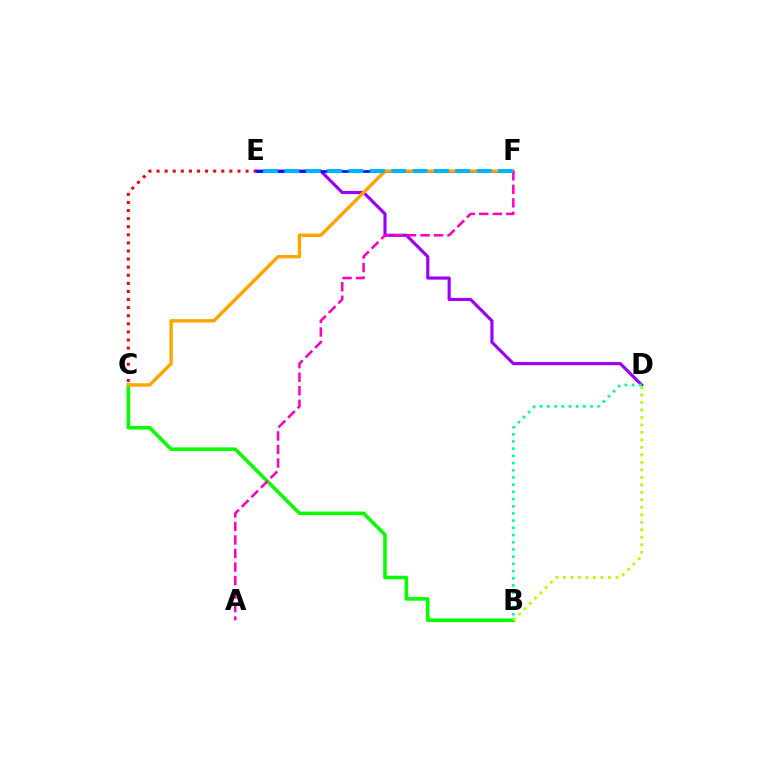{('C', 'E'): [{'color': '#ff0000', 'line_style': 'dotted', 'thickness': 2.2}], ('D', 'E'): [{'color': '#9b00ff', 'line_style': 'solid', 'thickness': 2.27}], ('B', 'C'): [{'color': '#08ff00', 'line_style': 'solid', 'thickness': 2.56}], ('E', 'F'): [{'color': '#0010ff', 'line_style': 'solid', 'thickness': 1.92}, {'color': '#00b5ff', 'line_style': 'dashed', 'thickness': 2.9}], ('C', 'F'): [{'color': '#ffa500', 'line_style': 'solid', 'thickness': 2.44}], ('B', 'D'): [{'color': '#00ff9d', 'line_style': 'dotted', 'thickness': 1.96}, {'color': '#b3ff00', 'line_style': 'dotted', 'thickness': 2.04}], ('A', 'F'): [{'color': '#ff00bd', 'line_style': 'dashed', 'thickness': 1.84}]}